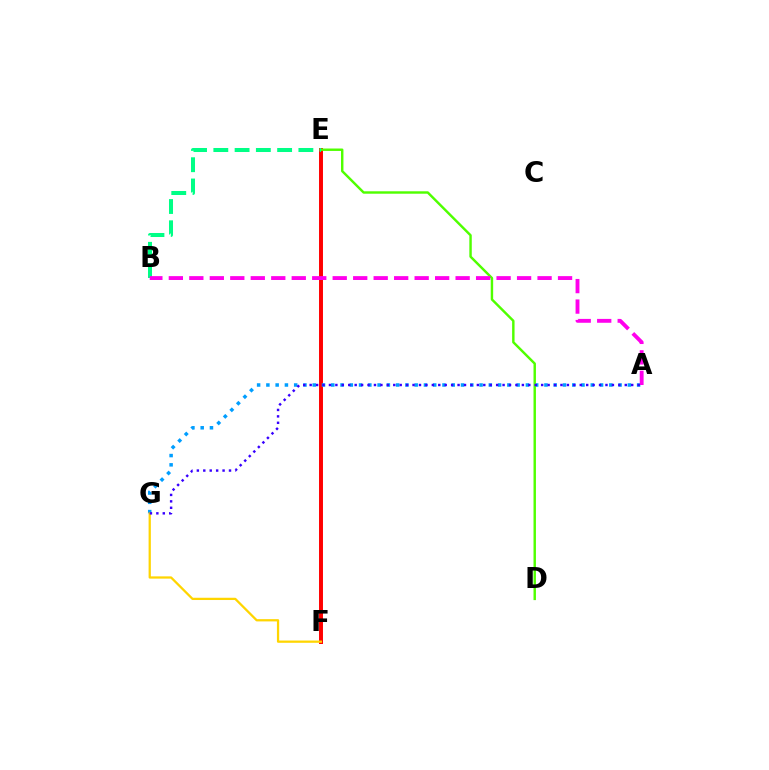{('E', 'F'): [{'color': '#ff0000', 'line_style': 'solid', 'thickness': 2.84}], ('A', 'G'): [{'color': '#009eff', 'line_style': 'dotted', 'thickness': 2.52}, {'color': '#3700ff', 'line_style': 'dotted', 'thickness': 1.75}], ('D', 'E'): [{'color': '#4fff00', 'line_style': 'solid', 'thickness': 1.75}], ('B', 'E'): [{'color': '#00ff86', 'line_style': 'dashed', 'thickness': 2.89}], ('F', 'G'): [{'color': '#ffd500', 'line_style': 'solid', 'thickness': 1.63}], ('A', 'B'): [{'color': '#ff00ed', 'line_style': 'dashed', 'thickness': 2.78}]}